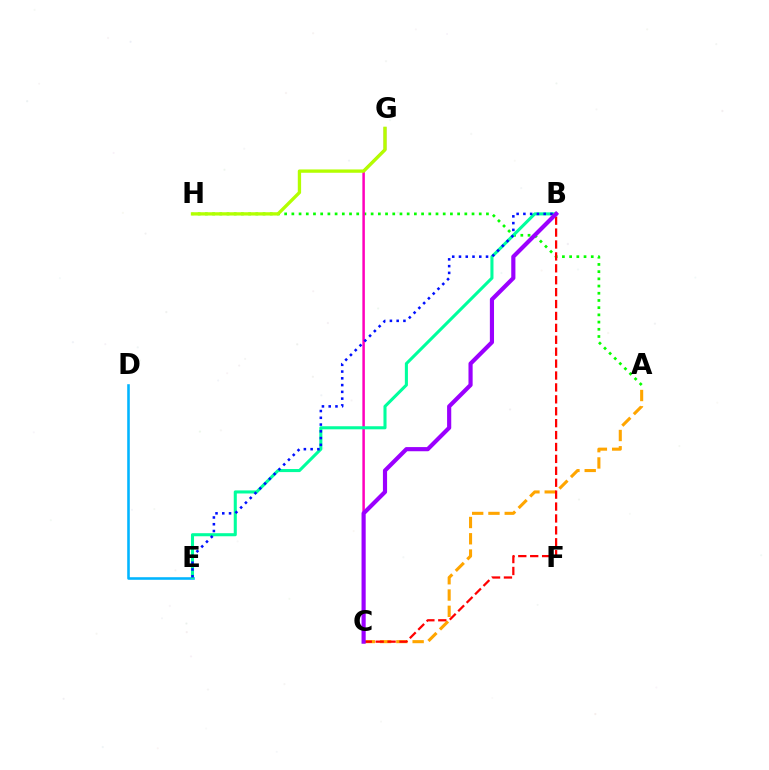{('D', 'E'): [{'color': '#00b5ff', 'line_style': 'solid', 'thickness': 1.85}], ('A', 'H'): [{'color': '#08ff00', 'line_style': 'dotted', 'thickness': 1.96}], ('A', 'C'): [{'color': '#ffa500', 'line_style': 'dashed', 'thickness': 2.21}], ('C', 'G'): [{'color': '#ff00bd', 'line_style': 'solid', 'thickness': 1.8}], ('B', 'C'): [{'color': '#ff0000', 'line_style': 'dashed', 'thickness': 1.62}, {'color': '#9b00ff', 'line_style': 'solid', 'thickness': 2.99}], ('B', 'E'): [{'color': '#00ff9d', 'line_style': 'solid', 'thickness': 2.21}, {'color': '#0010ff', 'line_style': 'dotted', 'thickness': 1.84}], ('G', 'H'): [{'color': '#b3ff00', 'line_style': 'solid', 'thickness': 2.39}]}